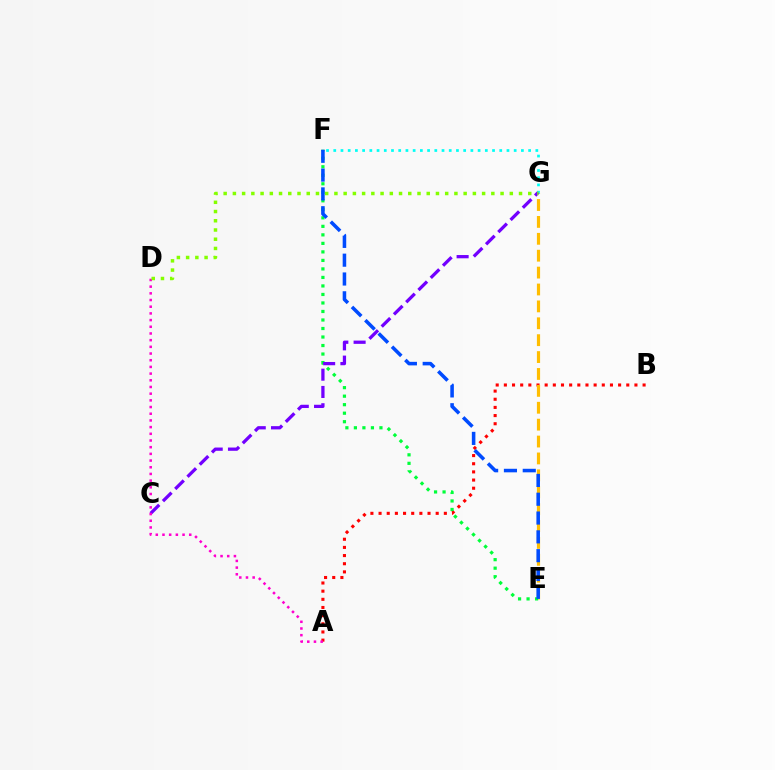{('A', 'B'): [{'color': '#ff0000', 'line_style': 'dotted', 'thickness': 2.22}], ('E', 'G'): [{'color': '#ffbd00', 'line_style': 'dashed', 'thickness': 2.3}], ('F', 'G'): [{'color': '#00fff6', 'line_style': 'dotted', 'thickness': 1.96}], ('E', 'F'): [{'color': '#00ff39', 'line_style': 'dotted', 'thickness': 2.31}, {'color': '#004bff', 'line_style': 'dashed', 'thickness': 2.56}], ('C', 'G'): [{'color': '#7200ff', 'line_style': 'dashed', 'thickness': 2.35}], ('A', 'D'): [{'color': '#ff00cf', 'line_style': 'dotted', 'thickness': 1.82}], ('D', 'G'): [{'color': '#84ff00', 'line_style': 'dotted', 'thickness': 2.51}]}